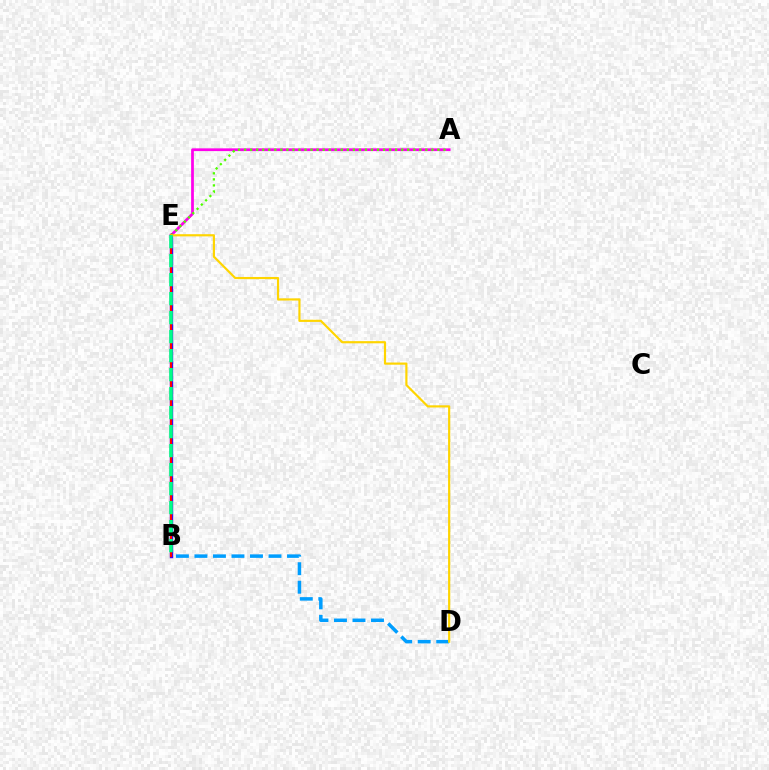{('A', 'E'): [{'color': '#ff00ed', 'line_style': 'solid', 'thickness': 1.98}, {'color': '#4fff00', 'line_style': 'dotted', 'thickness': 1.64}], ('B', 'E'): [{'color': '#3700ff', 'line_style': 'solid', 'thickness': 2.42}, {'color': '#ff0000', 'line_style': 'solid', 'thickness': 1.57}, {'color': '#00ff86', 'line_style': 'dashed', 'thickness': 2.58}], ('B', 'D'): [{'color': '#009eff', 'line_style': 'dashed', 'thickness': 2.52}], ('D', 'E'): [{'color': '#ffd500', 'line_style': 'solid', 'thickness': 1.57}]}